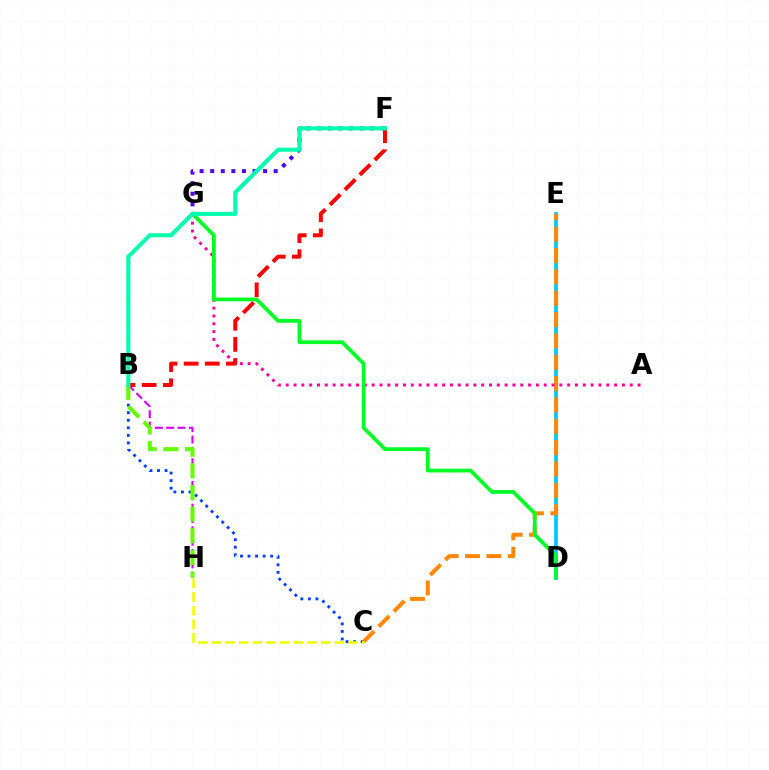{('B', 'H'): [{'color': '#d600ff', 'line_style': 'dashed', 'thickness': 1.54}, {'color': '#66ff00', 'line_style': 'dashed', 'thickness': 2.94}], ('F', 'G'): [{'color': '#4f00ff', 'line_style': 'dotted', 'thickness': 2.88}], ('D', 'E'): [{'color': '#00c7ff', 'line_style': 'solid', 'thickness': 2.7}], ('B', 'C'): [{'color': '#003fff', 'line_style': 'dotted', 'thickness': 2.05}], ('C', 'E'): [{'color': '#ff8800', 'line_style': 'dashed', 'thickness': 2.9}], ('A', 'G'): [{'color': '#ff00a0', 'line_style': 'dotted', 'thickness': 2.12}], ('B', 'F'): [{'color': '#ff0000', 'line_style': 'dashed', 'thickness': 2.87}, {'color': '#00ffaf', 'line_style': 'solid', 'thickness': 2.95}], ('D', 'G'): [{'color': '#00ff27', 'line_style': 'solid', 'thickness': 2.72}], ('C', 'H'): [{'color': '#eeff00', 'line_style': 'dashed', 'thickness': 1.86}]}